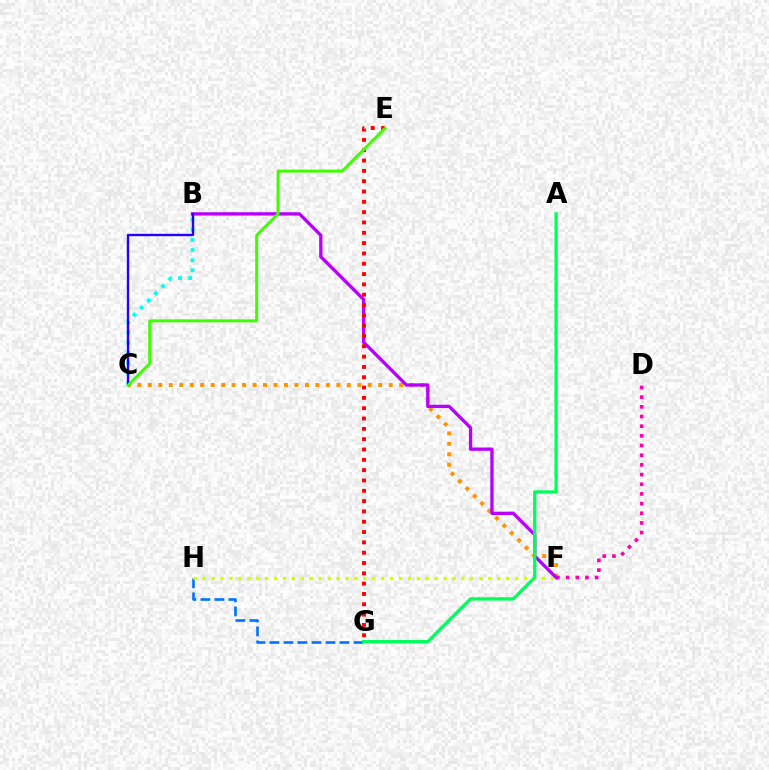{('C', 'F'): [{'color': '#ff9400', 'line_style': 'dotted', 'thickness': 2.85}], ('G', 'H'): [{'color': '#0074ff', 'line_style': 'dashed', 'thickness': 1.9}], ('F', 'H'): [{'color': '#d1ff00', 'line_style': 'dotted', 'thickness': 2.43}], ('D', 'F'): [{'color': '#ff00ac', 'line_style': 'dotted', 'thickness': 2.63}], ('B', 'F'): [{'color': '#b900ff', 'line_style': 'solid', 'thickness': 2.39}], ('B', 'C'): [{'color': '#00fff6', 'line_style': 'dotted', 'thickness': 2.75}, {'color': '#2500ff', 'line_style': 'solid', 'thickness': 1.71}], ('A', 'G'): [{'color': '#00ff5c', 'line_style': 'solid', 'thickness': 2.38}], ('E', 'G'): [{'color': '#ff0000', 'line_style': 'dotted', 'thickness': 2.8}], ('C', 'E'): [{'color': '#3dff00', 'line_style': 'solid', 'thickness': 2.15}]}